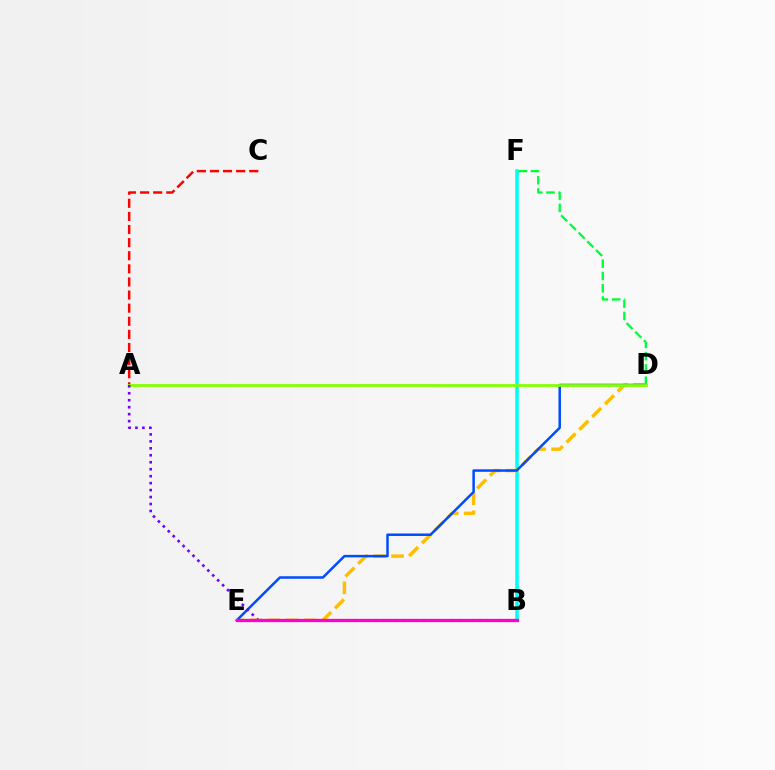{('B', 'F'): [{'color': '#00fff6', 'line_style': 'solid', 'thickness': 2.55}], ('A', 'C'): [{'color': '#ff0000', 'line_style': 'dashed', 'thickness': 1.78}], ('D', 'E'): [{'color': '#ffbd00', 'line_style': 'dashed', 'thickness': 2.45}, {'color': '#004bff', 'line_style': 'solid', 'thickness': 1.8}], ('D', 'F'): [{'color': '#00ff39', 'line_style': 'dashed', 'thickness': 1.67}], ('A', 'D'): [{'color': '#84ff00', 'line_style': 'solid', 'thickness': 2.0}], ('A', 'B'): [{'color': '#7200ff', 'line_style': 'dotted', 'thickness': 1.89}], ('B', 'E'): [{'color': '#ff00cf', 'line_style': 'solid', 'thickness': 2.36}]}